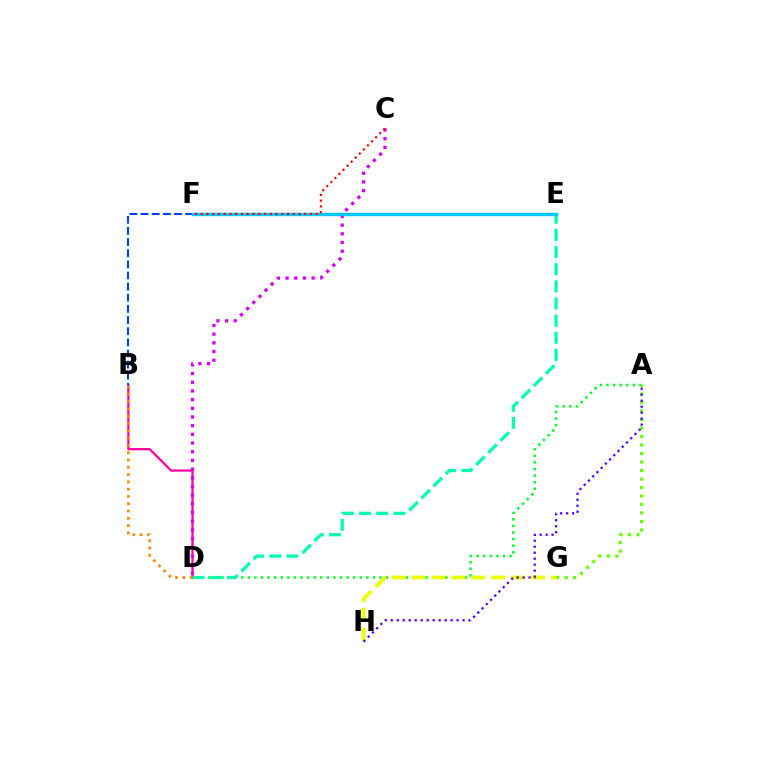{('A', 'D'): [{'color': '#00ff27', 'line_style': 'dotted', 'thickness': 1.79}], ('B', 'D'): [{'color': '#ff00a0', 'line_style': 'solid', 'thickness': 1.61}, {'color': '#ff8800', 'line_style': 'dotted', 'thickness': 1.98}], ('A', 'G'): [{'color': '#66ff00', 'line_style': 'dotted', 'thickness': 2.31}], ('B', 'F'): [{'color': '#003fff', 'line_style': 'dashed', 'thickness': 1.51}], ('D', 'E'): [{'color': '#00ffaf', 'line_style': 'dashed', 'thickness': 2.33}], ('C', 'D'): [{'color': '#d600ff', 'line_style': 'dotted', 'thickness': 2.36}], ('E', 'F'): [{'color': '#00c7ff', 'line_style': 'solid', 'thickness': 2.47}], ('G', 'H'): [{'color': '#eeff00', 'line_style': 'dashed', 'thickness': 2.71}], ('A', 'H'): [{'color': '#4f00ff', 'line_style': 'dotted', 'thickness': 1.63}], ('C', 'F'): [{'color': '#ff0000', 'line_style': 'dotted', 'thickness': 1.56}]}